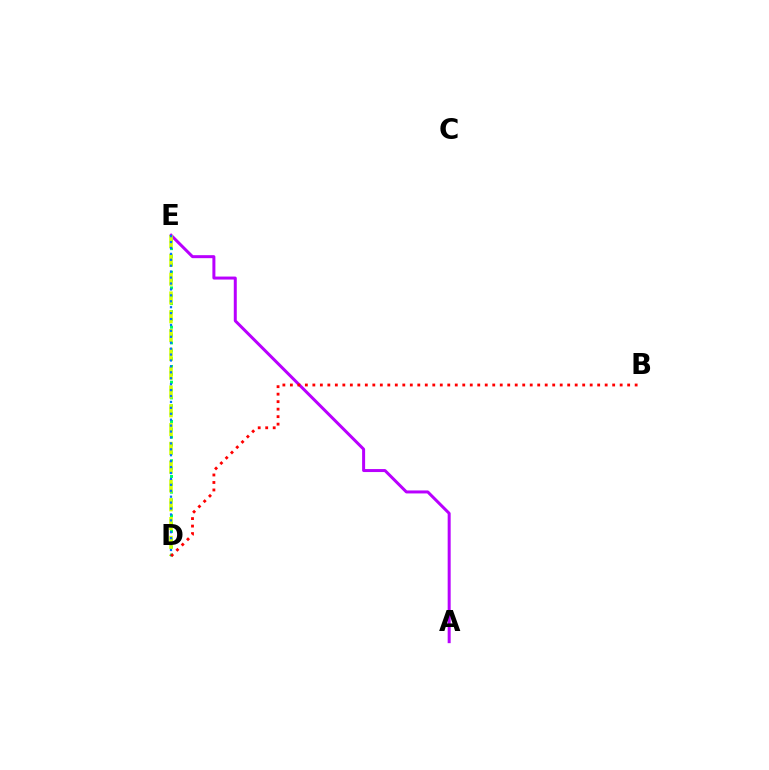{('A', 'E'): [{'color': '#b900ff', 'line_style': 'solid', 'thickness': 2.16}], ('D', 'E'): [{'color': '#00ff5c', 'line_style': 'dotted', 'thickness': 2.13}, {'color': '#d1ff00', 'line_style': 'dashed', 'thickness': 2.55}, {'color': '#0074ff', 'line_style': 'dotted', 'thickness': 1.61}], ('B', 'D'): [{'color': '#ff0000', 'line_style': 'dotted', 'thickness': 2.04}]}